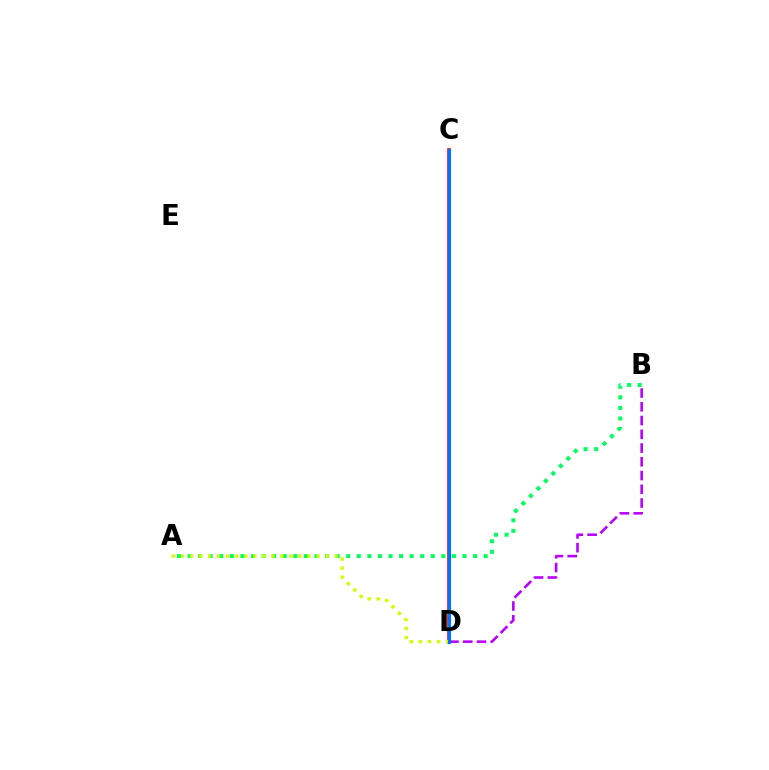{('A', 'B'): [{'color': '#00ff5c', 'line_style': 'dotted', 'thickness': 2.87}], ('B', 'D'): [{'color': '#b900ff', 'line_style': 'dashed', 'thickness': 1.87}], ('C', 'D'): [{'color': '#ff0000', 'line_style': 'solid', 'thickness': 2.58}, {'color': '#0074ff', 'line_style': 'solid', 'thickness': 2.24}], ('A', 'D'): [{'color': '#d1ff00', 'line_style': 'dotted', 'thickness': 2.46}]}